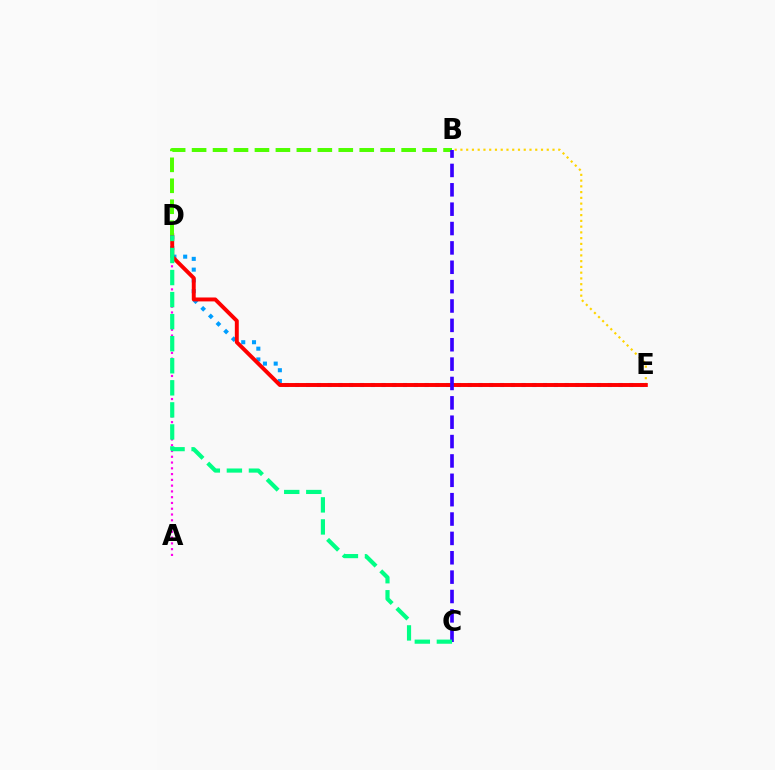{('B', 'E'): [{'color': '#ffd500', 'line_style': 'dotted', 'thickness': 1.56}], ('A', 'D'): [{'color': '#ff00ed', 'line_style': 'dotted', 'thickness': 1.57}], ('D', 'E'): [{'color': '#009eff', 'line_style': 'dotted', 'thickness': 2.93}, {'color': '#ff0000', 'line_style': 'solid', 'thickness': 2.83}], ('B', 'D'): [{'color': '#4fff00', 'line_style': 'dashed', 'thickness': 2.85}], ('B', 'C'): [{'color': '#3700ff', 'line_style': 'dashed', 'thickness': 2.63}], ('C', 'D'): [{'color': '#00ff86', 'line_style': 'dashed', 'thickness': 3.0}]}